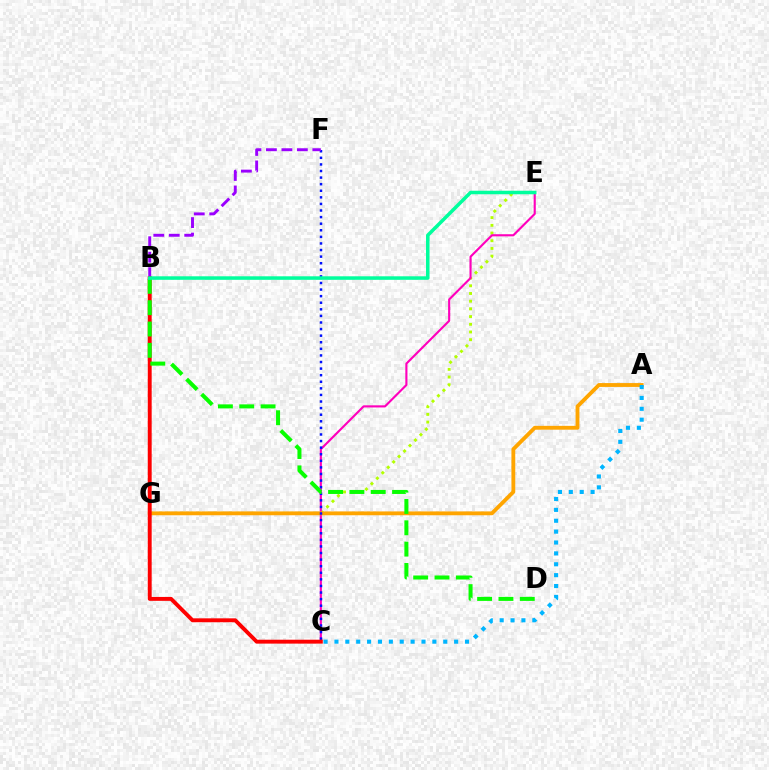{('E', 'G'): [{'color': '#b3ff00', 'line_style': 'dotted', 'thickness': 2.09}], ('C', 'E'): [{'color': '#ff00bd', 'line_style': 'solid', 'thickness': 1.54}], ('A', 'G'): [{'color': '#ffa500', 'line_style': 'solid', 'thickness': 2.77}], ('C', 'F'): [{'color': '#0010ff', 'line_style': 'dotted', 'thickness': 1.79}], ('B', 'F'): [{'color': '#9b00ff', 'line_style': 'dashed', 'thickness': 2.1}], ('B', 'C'): [{'color': '#ff0000', 'line_style': 'solid', 'thickness': 2.81}], ('A', 'C'): [{'color': '#00b5ff', 'line_style': 'dotted', 'thickness': 2.96}], ('B', 'D'): [{'color': '#08ff00', 'line_style': 'dashed', 'thickness': 2.9}], ('B', 'E'): [{'color': '#00ff9d', 'line_style': 'solid', 'thickness': 2.54}]}